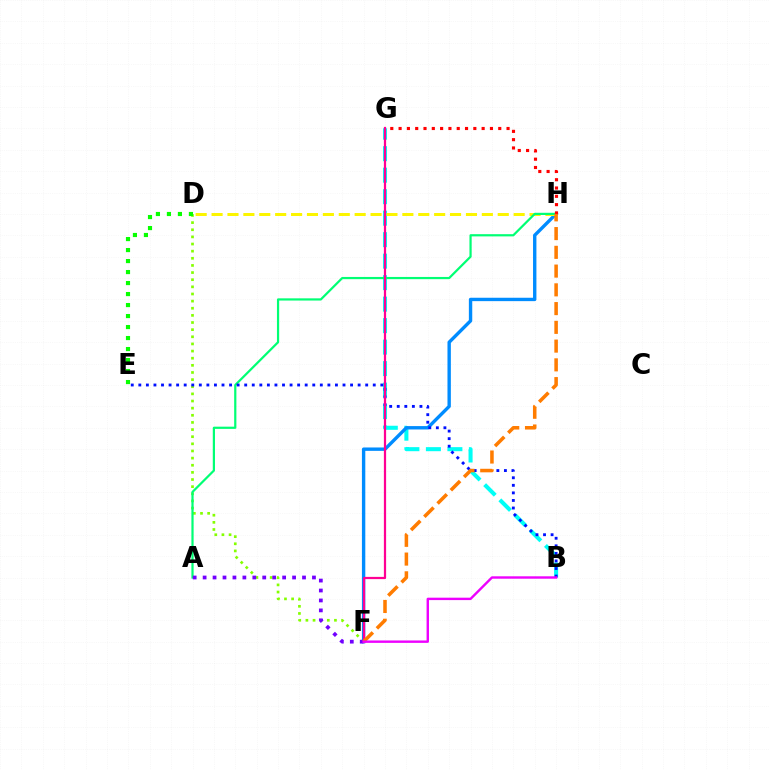{('B', 'G'): [{'color': '#00fff6', 'line_style': 'dashed', 'thickness': 2.92}], ('D', 'F'): [{'color': '#84ff00', 'line_style': 'dotted', 'thickness': 1.94}], ('F', 'H'): [{'color': '#008cff', 'line_style': 'solid', 'thickness': 2.44}, {'color': '#ff7c00', 'line_style': 'dashed', 'thickness': 2.55}], ('D', 'H'): [{'color': '#fcf500', 'line_style': 'dashed', 'thickness': 2.16}], ('A', 'H'): [{'color': '#00ff74', 'line_style': 'solid', 'thickness': 1.59}], ('D', 'E'): [{'color': '#08ff00', 'line_style': 'dotted', 'thickness': 2.99}], ('A', 'F'): [{'color': '#7200ff', 'line_style': 'dotted', 'thickness': 2.7}], ('B', 'E'): [{'color': '#0010ff', 'line_style': 'dotted', 'thickness': 2.05}], ('F', 'G'): [{'color': '#ff0094', 'line_style': 'solid', 'thickness': 1.61}], ('G', 'H'): [{'color': '#ff0000', 'line_style': 'dotted', 'thickness': 2.26}], ('B', 'F'): [{'color': '#ee00ff', 'line_style': 'solid', 'thickness': 1.73}]}